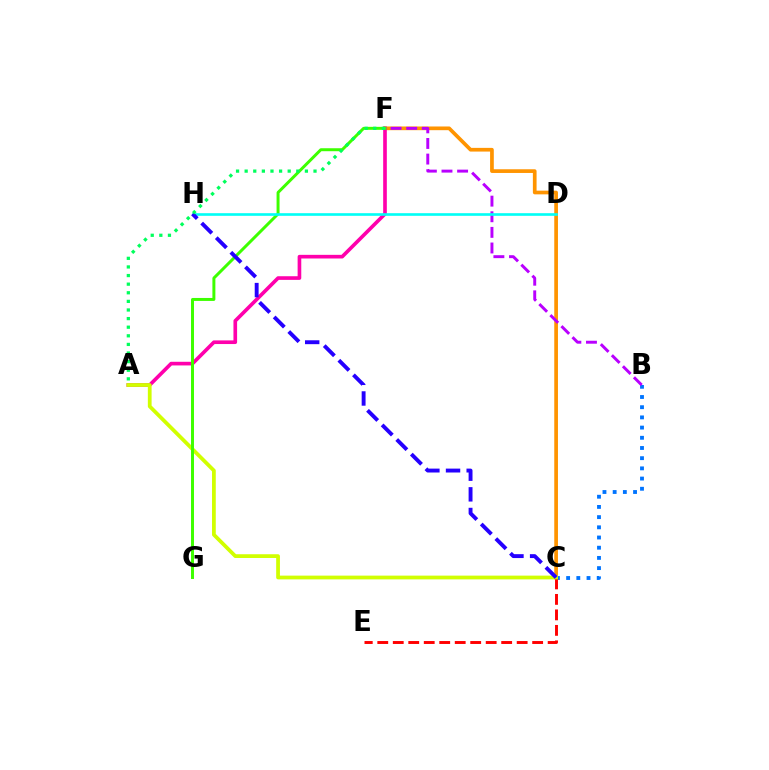{('C', 'F'): [{'color': '#ff9400', 'line_style': 'solid', 'thickness': 2.67}], ('B', 'C'): [{'color': '#0074ff', 'line_style': 'dotted', 'thickness': 2.77}], ('A', 'F'): [{'color': '#ff00ac', 'line_style': 'solid', 'thickness': 2.63}, {'color': '#00ff5c', 'line_style': 'dotted', 'thickness': 2.34}], ('C', 'E'): [{'color': '#ff0000', 'line_style': 'dashed', 'thickness': 2.1}], ('B', 'F'): [{'color': '#b900ff', 'line_style': 'dashed', 'thickness': 2.12}], ('A', 'C'): [{'color': '#d1ff00', 'line_style': 'solid', 'thickness': 2.7}], ('F', 'G'): [{'color': '#3dff00', 'line_style': 'solid', 'thickness': 2.14}], ('D', 'H'): [{'color': '#00fff6', 'line_style': 'solid', 'thickness': 1.89}], ('C', 'H'): [{'color': '#2500ff', 'line_style': 'dashed', 'thickness': 2.81}]}